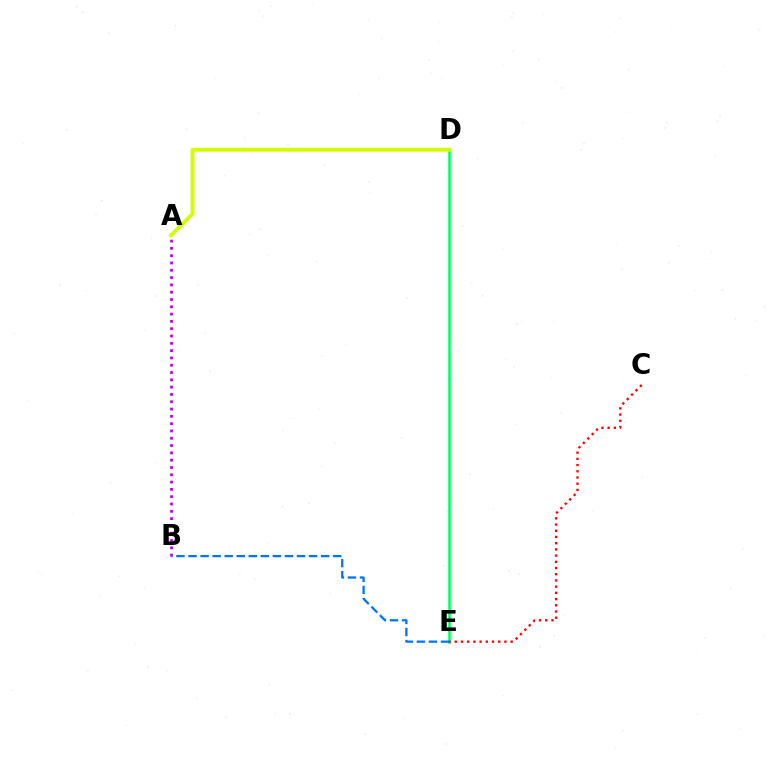{('D', 'E'): [{'color': '#00ff5c', 'line_style': 'solid', 'thickness': 1.83}], ('A', 'B'): [{'color': '#b900ff', 'line_style': 'dotted', 'thickness': 1.98}], ('B', 'E'): [{'color': '#0074ff', 'line_style': 'dashed', 'thickness': 1.64}], ('A', 'D'): [{'color': '#d1ff00', 'line_style': 'solid', 'thickness': 2.76}], ('C', 'E'): [{'color': '#ff0000', 'line_style': 'dotted', 'thickness': 1.69}]}